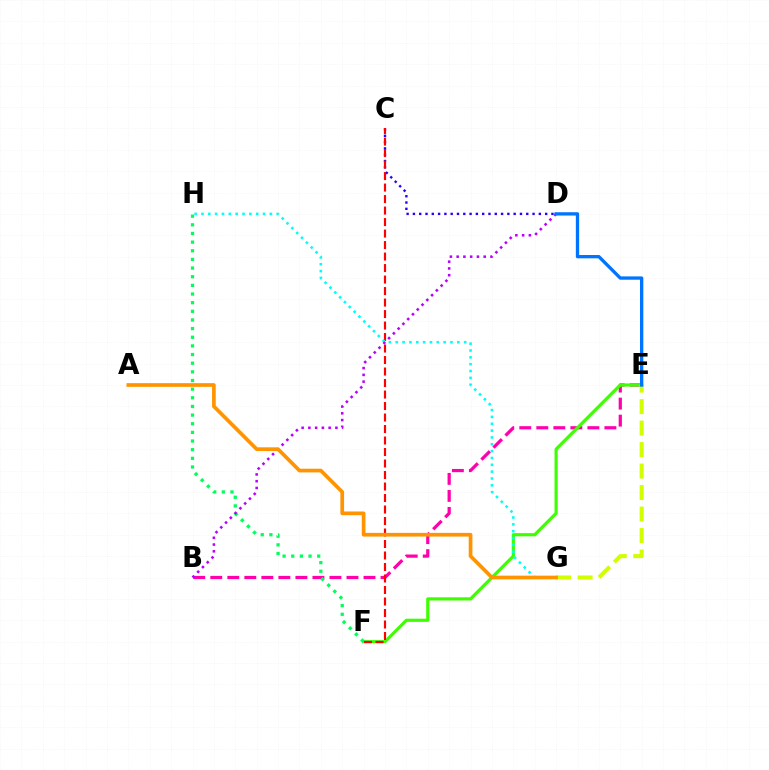{('B', 'E'): [{'color': '#ff00ac', 'line_style': 'dashed', 'thickness': 2.31}], ('C', 'D'): [{'color': '#2500ff', 'line_style': 'dotted', 'thickness': 1.71}], ('E', 'F'): [{'color': '#3dff00', 'line_style': 'solid', 'thickness': 2.28}], ('F', 'H'): [{'color': '#00ff5c', 'line_style': 'dotted', 'thickness': 2.35}], ('C', 'F'): [{'color': '#ff0000', 'line_style': 'dashed', 'thickness': 1.56}], ('G', 'H'): [{'color': '#00fff6', 'line_style': 'dotted', 'thickness': 1.86}], ('E', 'G'): [{'color': '#d1ff00', 'line_style': 'dashed', 'thickness': 2.92}], ('B', 'D'): [{'color': '#b900ff', 'line_style': 'dotted', 'thickness': 1.84}], ('D', 'E'): [{'color': '#0074ff', 'line_style': 'solid', 'thickness': 2.39}], ('A', 'G'): [{'color': '#ff9400', 'line_style': 'solid', 'thickness': 2.66}]}